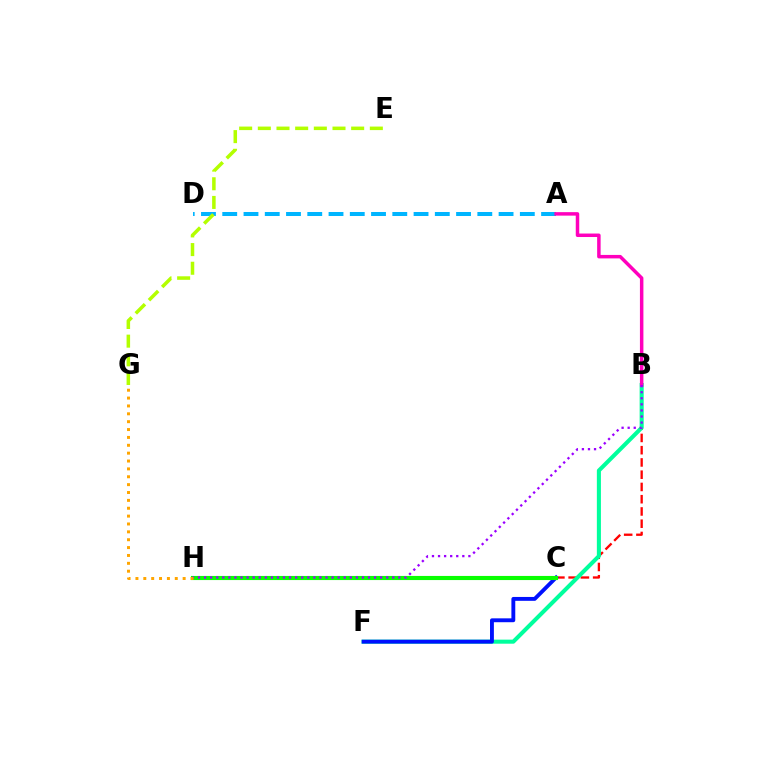{('B', 'C'): [{'color': '#ff0000', 'line_style': 'dashed', 'thickness': 1.66}], ('B', 'F'): [{'color': '#00ff9d', 'line_style': 'solid', 'thickness': 2.93}], ('A', 'D'): [{'color': '#00b5ff', 'line_style': 'dashed', 'thickness': 2.89}], ('C', 'F'): [{'color': '#0010ff', 'line_style': 'solid', 'thickness': 2.79}], ('C', 'H'): [{'color': '#08ff00', 'line_style': 'solid', 'thickness': 2.96}], ('E', 'G'): [{'color': '#b3ff00', 'line_style': 'dashed', 'thickness': 2.54}], ('A', 'B'): [{'color': '#ff00bd', 'line_style': 'solid', 'thickness': 2.51}], ('B', 'H'): [{'color': '#9b00ff', 'line_style': 'dotted', 'thickness': 1.65}], ('G', 'H'): [{'color': '#ffa500', 'line_style': 'dotted', 'thickness': 2.14}]}